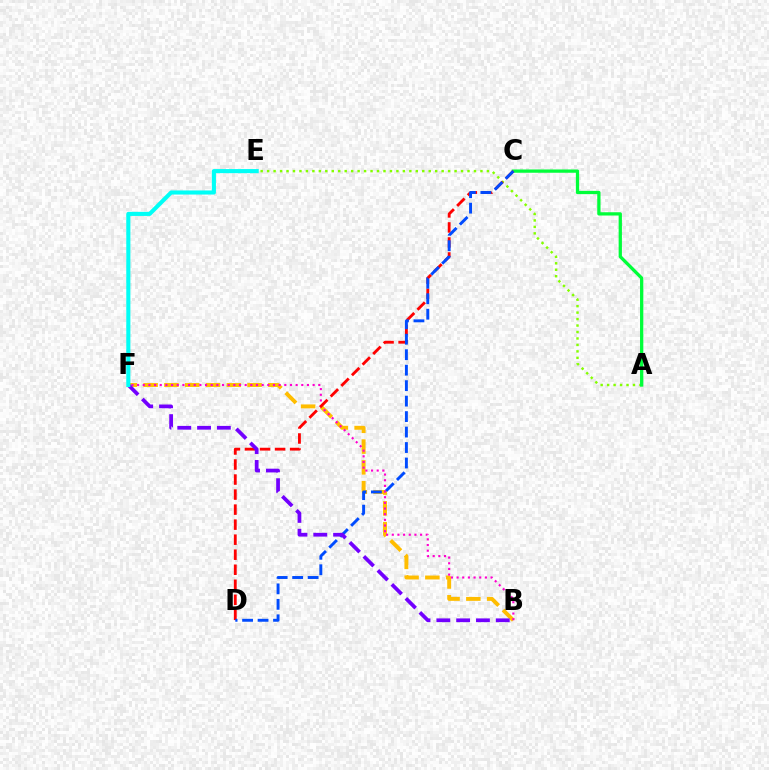{('B', 'F'): [{'color': '#ffbd00', 'line_style': 'dashed', 'thickness': 2.82}, {'color': '#ff00cf', 'line_style': 'dotted', 'thickness': 1.54}, {'color': '#7200ff', 'line_style': 'dashed', 'thickness': 2.69}], ('A', 'E'): [{'color': '#84ff00', 'line_style': 'dotted', 'thickness': 1.76}], ('A', 'C'): [{'color': '#00ff39', 'line_style': 'solid', 'thickness': 2.36}], ('C', 'D'): [{'color': '#ff0000', 'line_style': 'dashed', 'thickness': 2.04}, {'color': '#004bff', 'line_style': 'dashed', 'thickness': 2.1}], ('E', 'F'): [{'color': '#00fff6', 'line_style': 'solid', 'thickness': 2.95}]}